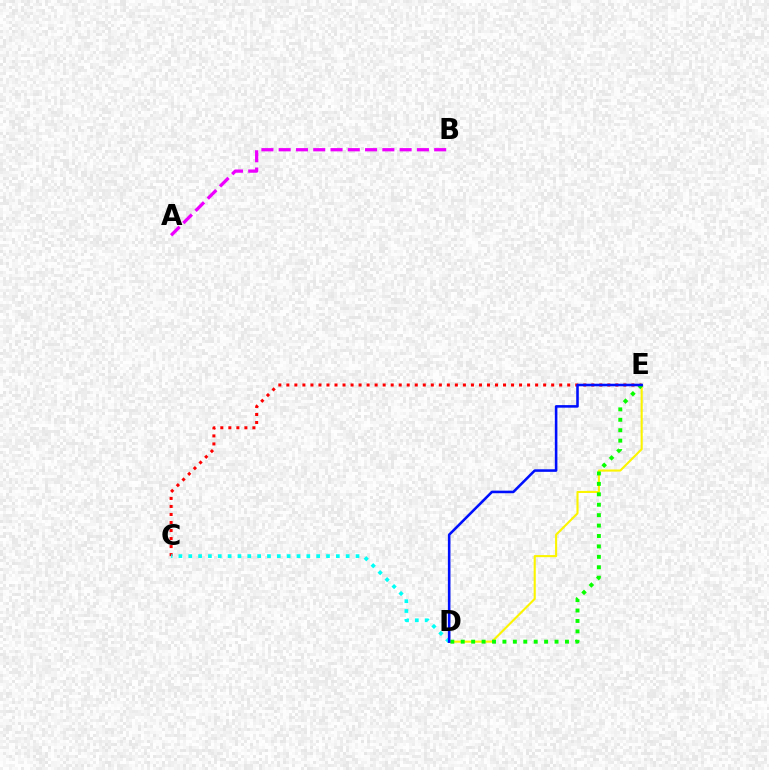{('D', 'E'): [{'color': '#fcf500', 'line_style': 'solid', 'thickness': 1.52}, {'color': '#08ff00', 'line_style': 'dotted', 'thickness': 2.83}, {'color': '#0010ff', 'line_style': 'solid', 'thickness': 1.85}], ('A', 'B'): [{'color': '#ee00ff', 'line_style': 'dashed', 'thickness': 2.35}], ('C', 'E'): [{'color': '#ff0000', 'line_style': 'dotted', 'thickness': 2.18}], ('C', 'D'): [{'color': '#00fff6', 'line_style': 'dotted', 'thickness': 2.67}]}